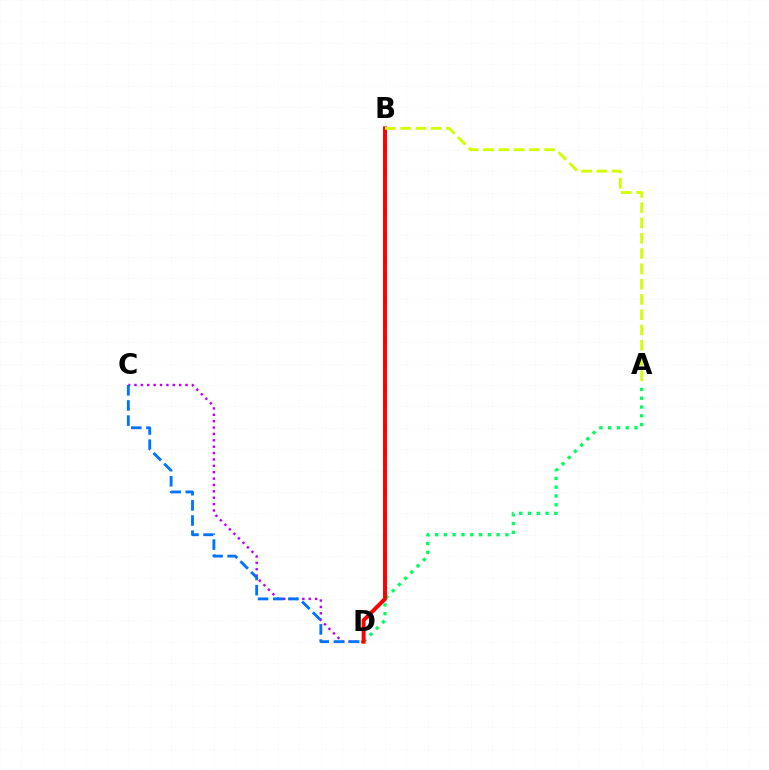{('C', 'D'): [{'color': '#b900ff', 'line_style': 'dotted', 'thickness': 1.73}, {'color': '#0074ff', 'line_style': 'dashed', 'thickness': 2.06}], ('A', 'D'): [{'color': '#00ff5c', 'line_style': 'dotted', 'thickness': 2.39}], ('B', 'D'): [{'color': '#ff0000', 'line_style': 'solid', 'thickness': 2.83}], ('A', 'B'): [{'color': '#d1ff00', 'line_style': 'dashed', 'thickness': 2.08}]}